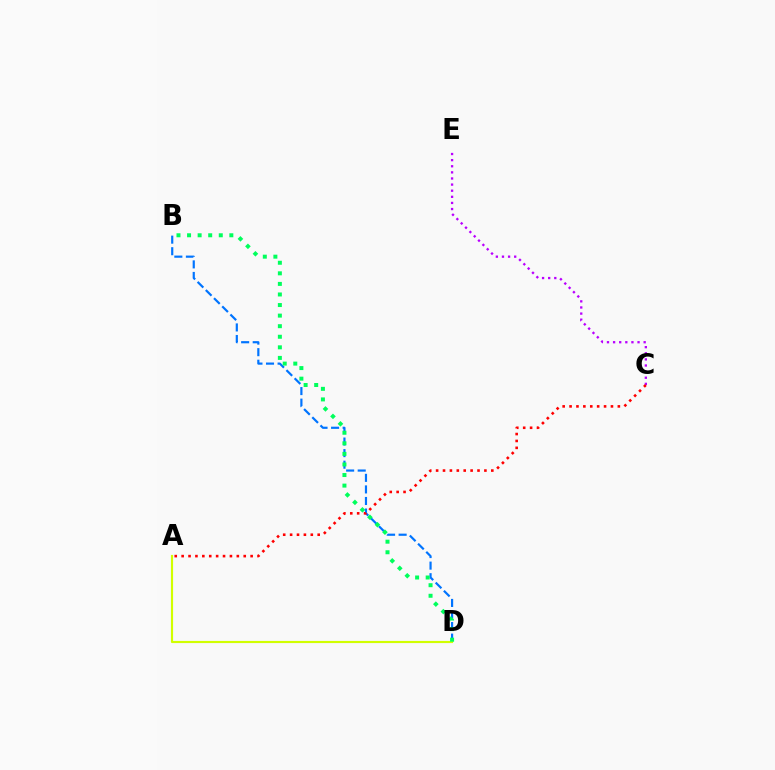{('B', 'D'): [{'color': '#0074ff', 'line_style': 'dashed', 'thickness': 1.57}, {'color': '#00ff5c', 'line_style': 'dotted', 'thickness': 2.87}], ('A', 'D'): [{'color': '#d1ff00', 'line_style': 'solid', 'thickness': 1.55}], ('C', 'E'): [{'color': '#b900ff', 'line_style': 'dotted', 'thickness': 1.66}], ('A', 'C'): [{'color': '#ff0000', 'line_style': 'dotted', 'thickness': 1.87}]}